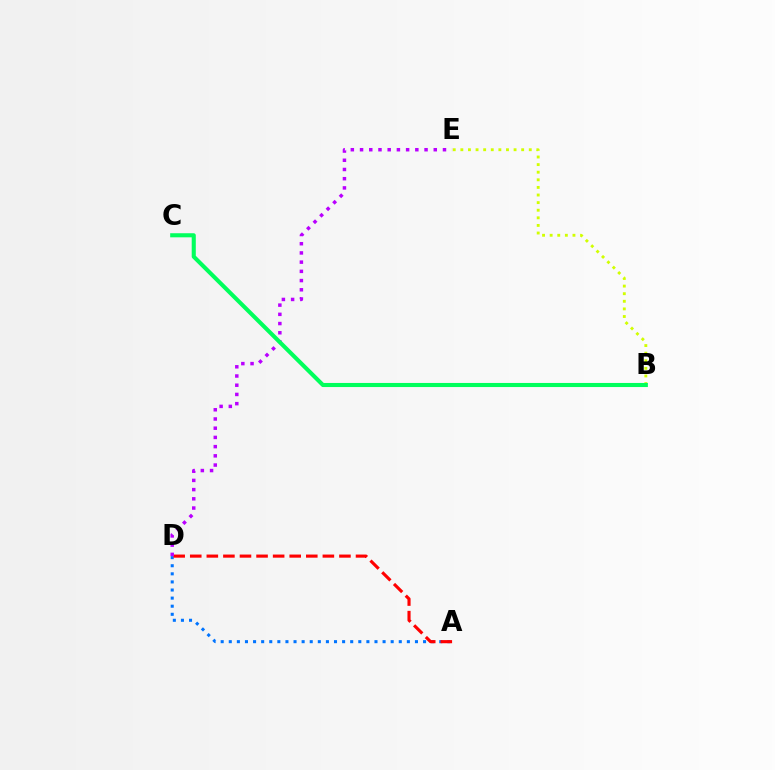{('B', 'E'): [{'color': '#d1ff00', 'line_style': 'dotted', 'thickness': 2.07}], ('A', 'D'): [{'color': '#0074ff', 'line_style': 'dotted', 'thickness': 2.2}, {'color': '#ff0000', 'line_style': 'dashed', 'thickness': 2.25}], ('D', 'E'): [{'color': '#b900ff', 'line_style': 'dotted', 'thickness': 2.5}], ('B', 'C'): [{'color': '#00ff5c', 'line_style': 'solid', 'thickness': 2.94}]}